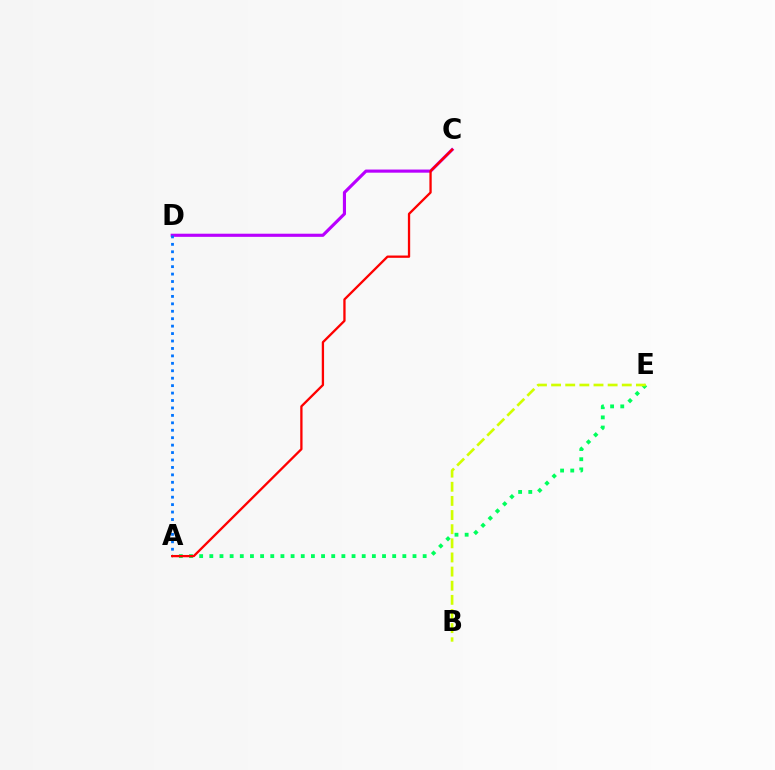{('A', 'E'): [{'color': '#00ff5c', 'line_style': 'dotted', 'thickness': 2.76}], ('B', 'E'): [{'color': '#d1ff00', 'line_style': 'dashed', 'thickness': 1.92}], ('C', 'D'): [{'color': '#b900ff', 'line_style': 'solid', 'thickness': 2.25}], ('A', 'D'): [{'color': '#0074ff', 'line_style': 'dotted', 'thickness': 2.02}], ('A', 'C'): [{'color': '#ff0000', 'line_style': 'solid', 'thickness': 1.66}]}